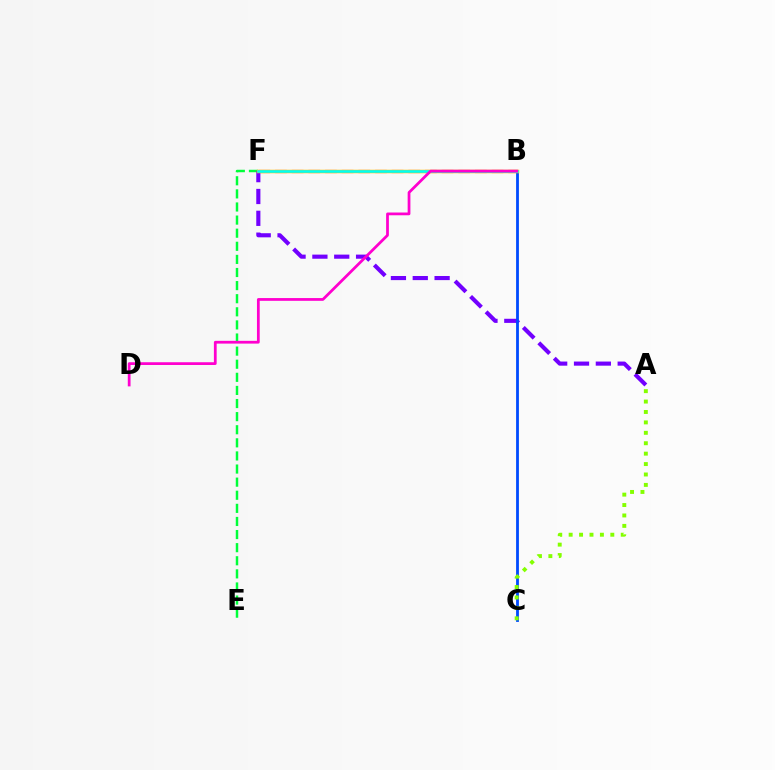{('E', 'F'): [{'color': '#00ff39', 'line_style': 'dashed', 'thickness': 1.78}], ('B', 'F'): [{'color': '#ff0000', 'line_style': 'dashed', 'thickness': 2.26}, {'color': '#ffbd00', 'line_style': 'solid', 'thickness': 2.51}, {'color': '#00fff6', 'line_style': 'solid', 'thickness': 1.85}], ('A', 'F'): [{'color': '#7200ff', 'line_style': 'dashed', 'thickness': 2.97}], ('B', 'C'): [{'color': '#004bff', 'line_style': 'solid', 'thickness': 2.02}], ('A', 'C'): [{'color': '#84ff00', 'line_style': 'dotted', 'thickness': 2.83}], ('B', 'D'): [{'color': '#ff00cf', 'line_style': 'solid', 'thickness': 1.98}]}